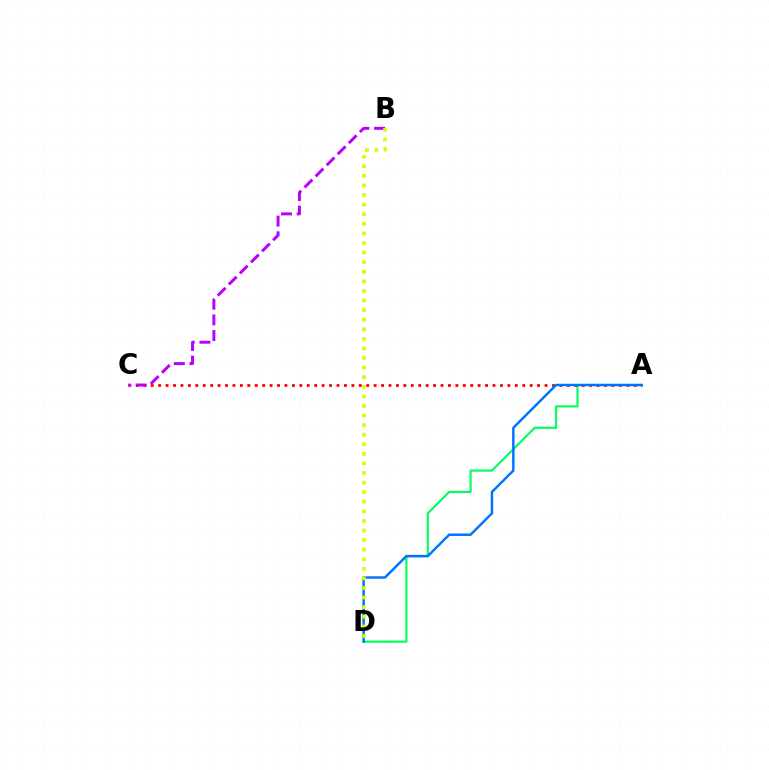{('A', 'D'): [{'color': '#00ff5c', 'line_style': 'solid', 'thickness': 1.56}, {'color': '#0074ff', 'line_style': 'solid', 'thickness': 1.77}], ('A', 'C'): [{'color': '#ff0000', 'line_style': 'dotted', 'thickness': 2.02}], ('B', 'C'): [{'color': '#b900ff', 'line_style': 'dashed', 'thickness': 2.13}], ('B', 'D'): [{'color': '#d1ff00', 'line_style': 'dotted', 'thickness': 2.6}]}